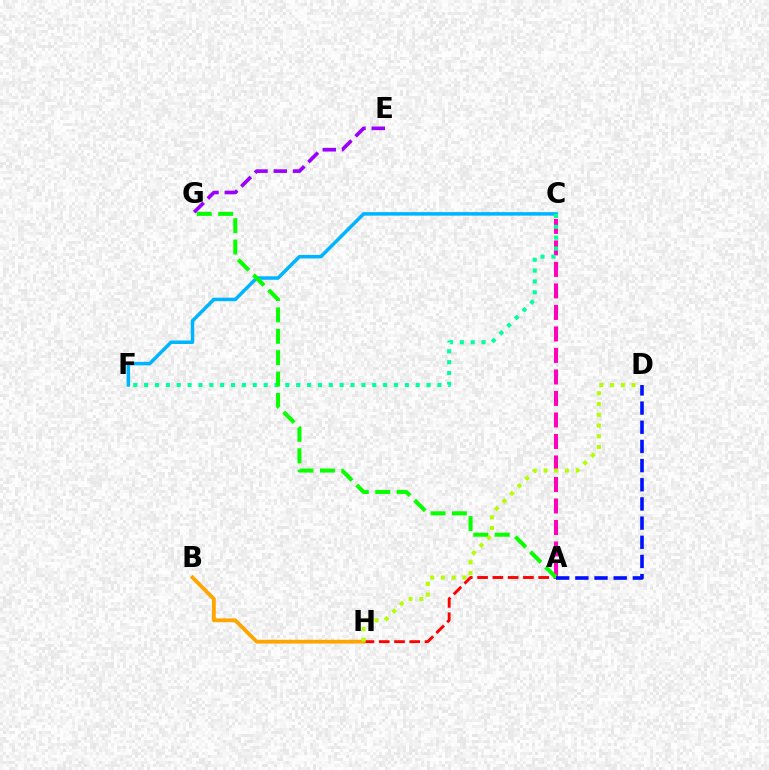{('A', 'H'): [{'color': '#ff0000', 'line_style': 'dashed', 'thickness': 2.07}], ('C', 'F'): [{'color': '#00b5ff', 'line_style': 'solid', 'thickness': 2.53}, {'color': '#00ff9d', 'line_style': 'dotted', 'thickness': 2.95}], ('A', 'C'): [{'color': '#ff00bd', 'line_style': 'dashed', 'thickness': 2.92}], ('E', 'G'): [{'color': '#9b00ff', 'line_style': 'dashed', 'thickness': 2.62}], ('B', 'H'): [{'color': '#ffa500', 'line_style': 'solid', 'thickness': 2.72}], ('A', 'G'): [{'color': '#08ff00', 'line_style': 'dashed', 'thickness': 2.91}], ('A', 'D'): [{'color': '#0010ff', 'line_style': 'dashed', 'thickness': 2.6}], ('D', 'H'): [{'color': '#b3ff00', 'line_style': 'dotted', 'thickness': 2.92}]}